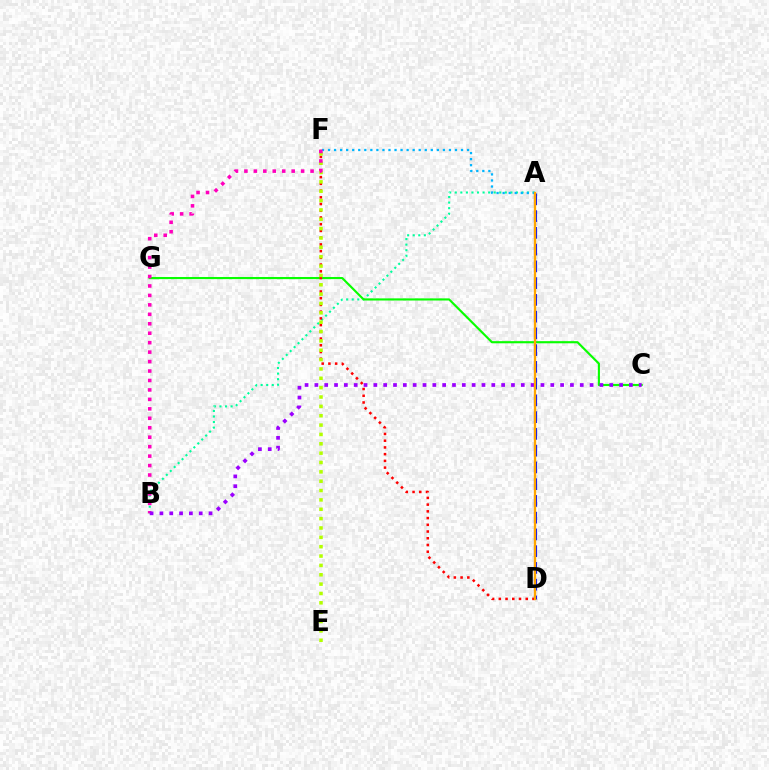{('A', 'D'): [{'color': '#0010ff', 'line_style': 'dashed', 'thickness': 2.28}, {'color': '#ffa500', 'line_style': 'solid', 'thickness': 1.66}], ('A', 'B'): [{'color': '#00ff9d', 'line_style': 'dotted', 'thickness': 1.51}], ('C', 'G'): [{'color': '#08ff00', 'line_style': 'solid', 'thickness': 1.54}], ('A', 'F'): [{'color': '#00b5ff', 'line_style': 'dotted', 'thickness': 1.64}], ('D', 'F'): [{'color': '#ff0000', 'line_style': 'dotted', 'thickness': 1.83}], ('E', 'F'): [{'color': '#b3ff00', 'line_style': 'dotted', 'thickness': 2.54}], ('B', 'F'): [{'color': '#ff00bd', 'line_style': 'dotted', 'thickness': 2.57}], ('B', 'C'): [{'color': '#9b00ff', 'line_style': 'dotted', 'thickness': 2.67}]}